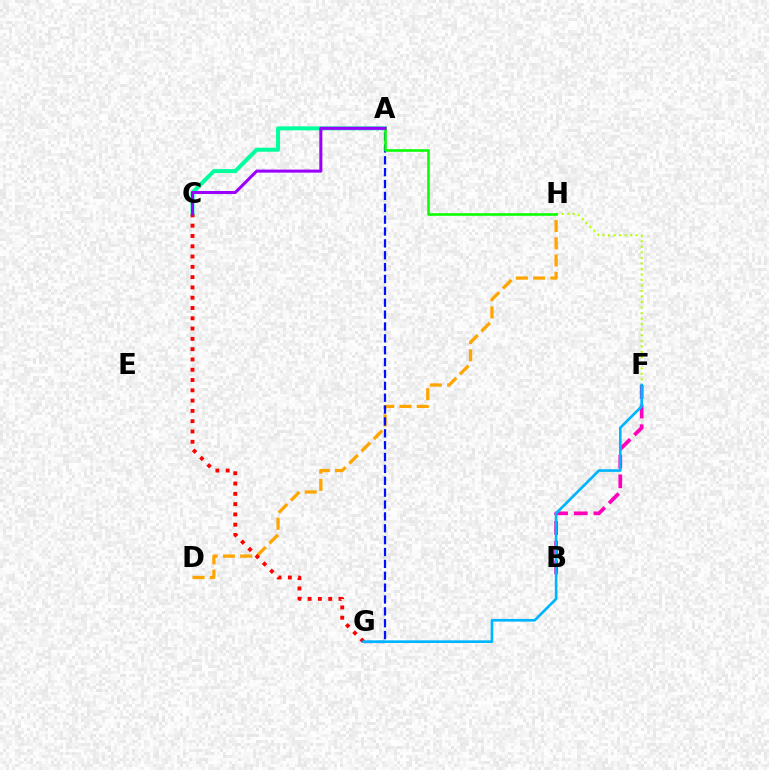{('B', 'F'): [{'color': '#ff00bd', 'line_style': 'dashed', 'thickness': 2.67}], ('F', 'H'): [{'color': '#b3ff00', 'line_style': 'dotted', 'thickness': 1.5}], ('A', 'C'): [{'color': '#00ff9d', 'line_style': 'solid', 'thickness': 2.88}, {'color': '#9b00ff', 'line_style': 'solid', 'thickness': 2.19}], ('D', 'H'): [{'color': '#ffa500', 'line_style': 'dashed', 'thickness': 2.34}], ('A', 'G'): [{'color': '#0010ff', 'line_style': 'dashed', 'thickness': 1.61}], ('C', 'G'): [{'color': '#ff0000', 'line_style': 'dotted', 'thickness': 2.8}], ('F', 'G'): [{'color': '#00b5ff', 'line_style': 'solid', 'thickness': 1.92}], ('A', 'H'): [{'color': '#08ff00', 'line_style': 'solid', 'thickness': 1.85}]}